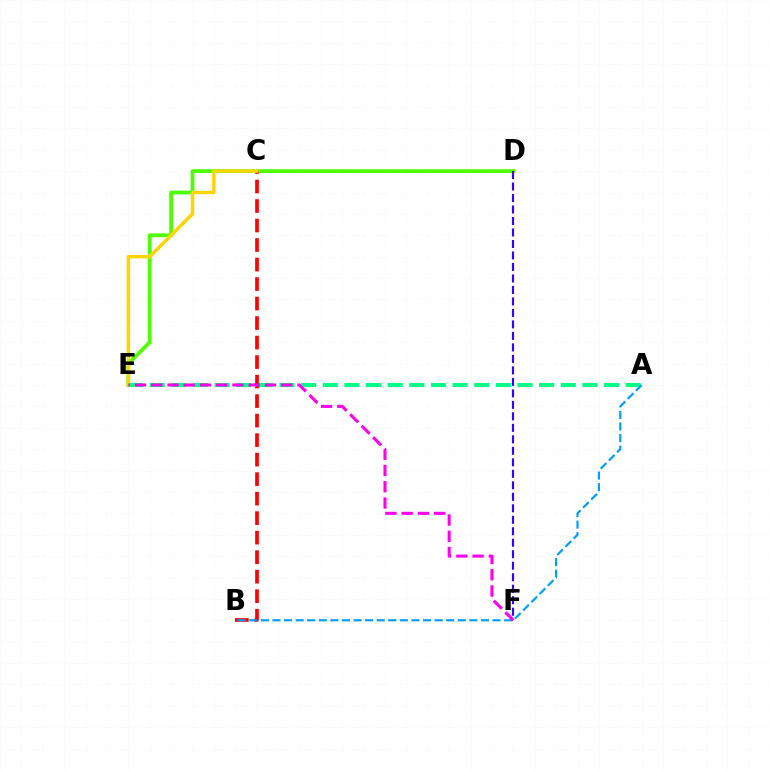{('D', 'E'): [{'color': '#4fff00', 'line_style': 'solid', 'thickness': 2.72}], ('A', 'E'): [{'color': '#00ff86', 'line_style': 'dashed', 'thickness': 2.94}], ('D', 'F'): [{'color': '#3700ff', 'line_style': 'dashed', 'thickness': 1.56}], ('B', 'C'): [{'color': '#ff0000', 'line_style': 'dashed', 'thickness': 2.65}], ('A', 'B'): [{'color': '#009eff', 'line_style': 'dashed', 'thickness': 1.57}], ('C', 'E'): [{'color': '#ffd500', 'line_style': 'solid', 'thickness': 2.49}], ('E', 'F'): [{'color': '#ff00ed', 'line_style': 'dashed', 'thickness': 2.21}]}